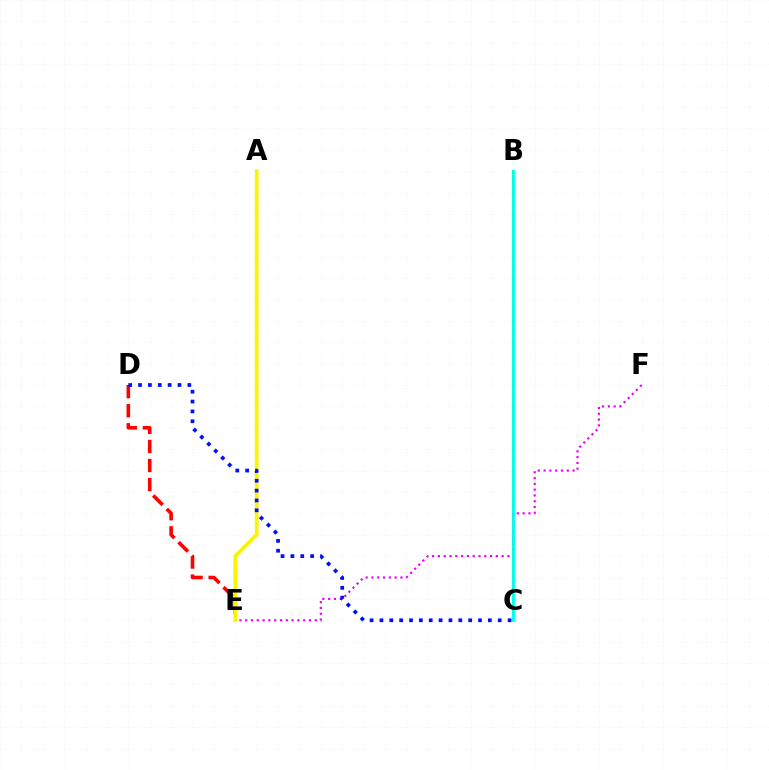{('B', 'C'): [{'color': '#08ff00', 'line_style': 'solid', 'thickness': 1.56}, {'color': '#00fff6', 'line_style': 'solid', 'thickness': 1.99}], ('E', 'F'): [{'color': '#ee00ff', 'line_style': 'dotted', 'thickness': 1.57}], ('D', 'E'): [{'color': '#ff0000', 'line_style': 'dashed', 'thickness': 2.59}], ('A', 'E'): [{'color': '#fcf500', 'line_style': 'solid', 'thickness': 2.68}], ('C', 'D'): [{'color': '#0010ff', 'line_style': 'dotted', 'thickness': 2.68}]}